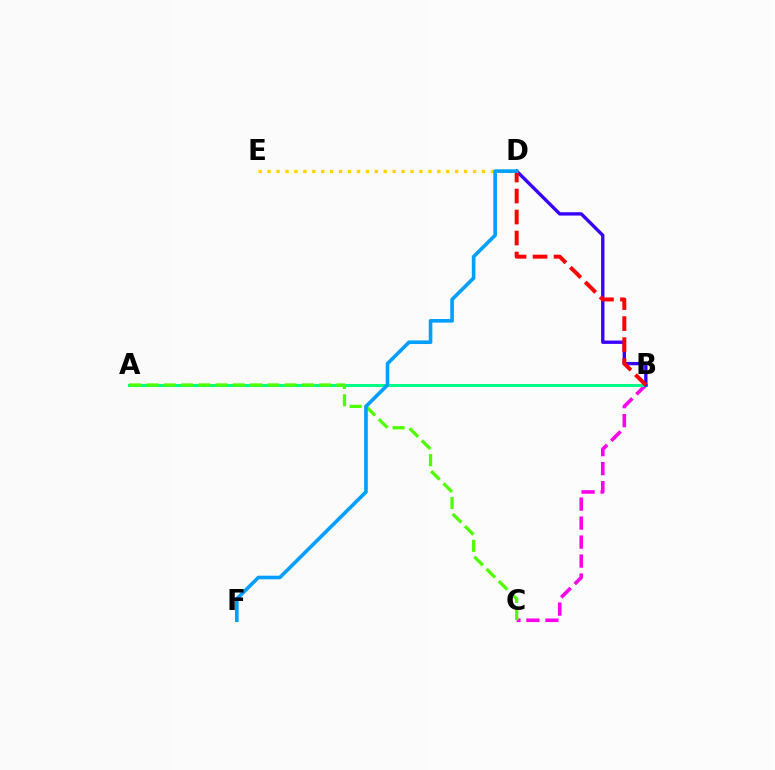{('D', 'E'): [{'color': '#ffd500', 'line_style': 'dotted', 'thickness': 2.43}], ('B', 'C'): [{'color': '#ff00ed', 'line_style': 'dashed', 'thickness': 2.58}], ('A', 'B'): [{'color': '#00ff86', 'line_style': 'solid', 'thickness': 2.18}], ('B', 'D'): [{'color': '#3700ff', 'line_style': 'solid', 'thickness': 2.41}, {'color': '#ff0000', 'line_style': 'dashed', 'thickness': 2.85}], ('A', 'C'): [{'color': '#4fff00', 'line_style': 'dashed', 'thickness': 2.35}], ('D', 'F'): [{'color': '#009eff', 'line_style': 'solid', 'thickness': 2.6}]}